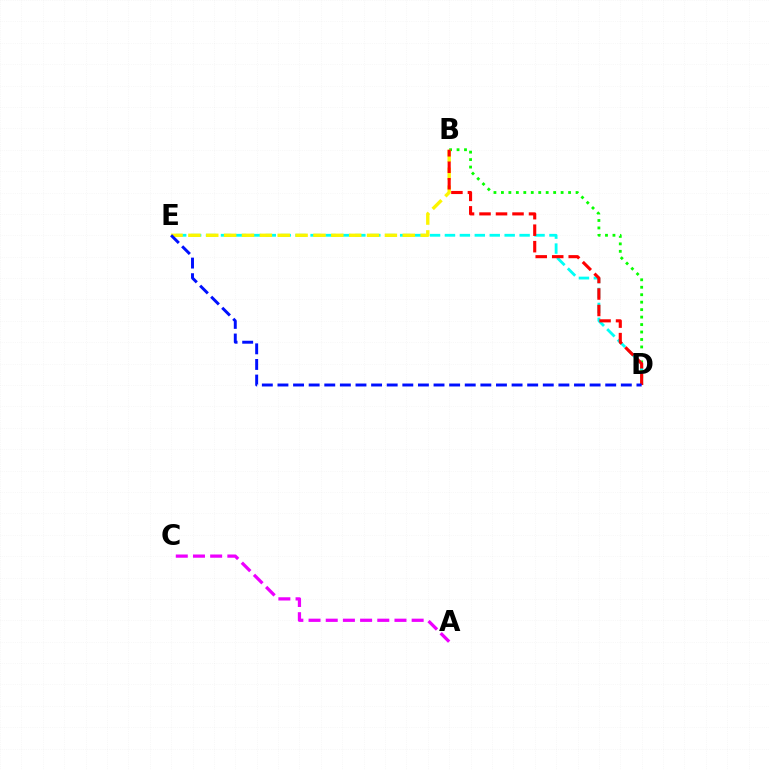{('B', 'D'): [{'color': '#08ff00', 'line_style': 'dotted', 'thickness': 2.03}, {'color': '#ff0000', 'line_style': 'dashed', 'thickness': 2.24}], ('D', 'E'): [{'color': '#00fff6', 'line_style': 'dashed', 'thickness': 2.03}, {'color': '#0010ff', 'line_style': 'dashed', 'thickness': 2.12}], ('B', 'E'): [{'color': '#fcf500', 'line_style': 'dashed', 'thickness': 2.43}], ('A', 'C'): [{'color': '#ee00ff', 'line_style': 'dashed', 'thickness': 2.33}]}